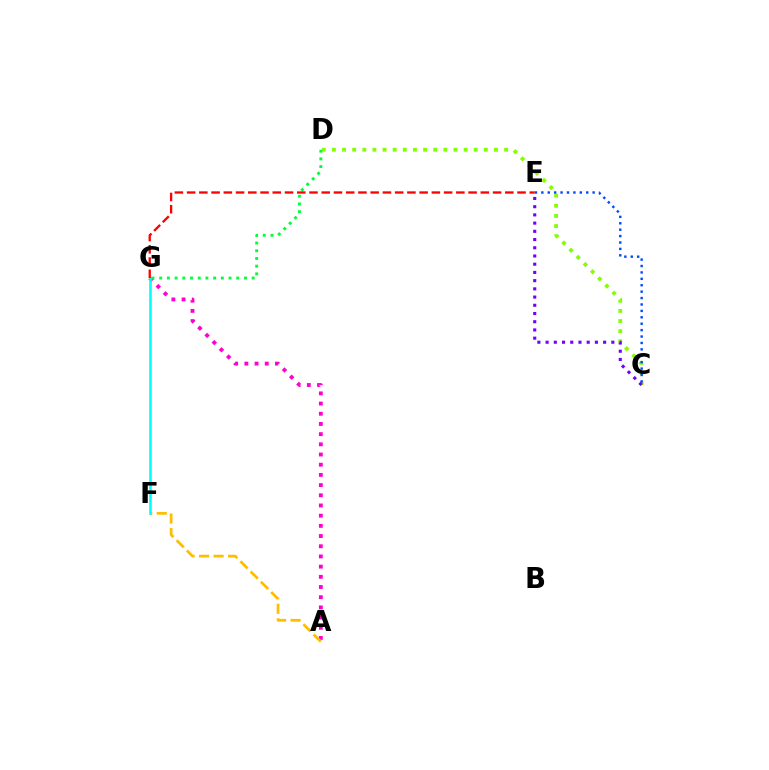{('A', 'G'): [{'color': '#ff00cf', 'line_style': 'dotted', 'thickness': 2.77}], ('C', 'D'): [{'color': '#84ff00', 'line_style': 'dotted', 'thickness': 2.75}], ('D', 'G'): [{'color': '#00ff39', 'line_style': 'dotted', 'thickness': 2.09}], ('C', 'E'): [{'color': '#004bff', 'line_style': 'dotted', 'thickness': 1.74}, {'color': '#7200ff', 'line_style': 'dotted', 'thickness': 2.23}], ('A', 'F'): [{'color': '#ffbd00', 'line_style': 'dashed', 'thickness': 1.97}], ('F', 'G'): [{'color': '#00fff6', 'line_style': 'solid', 'thickness': 1.87}], ('E', 'G'): [{'color': '#ff0000', 'line_style': 'dashed', 'thickness': 1.66}]}